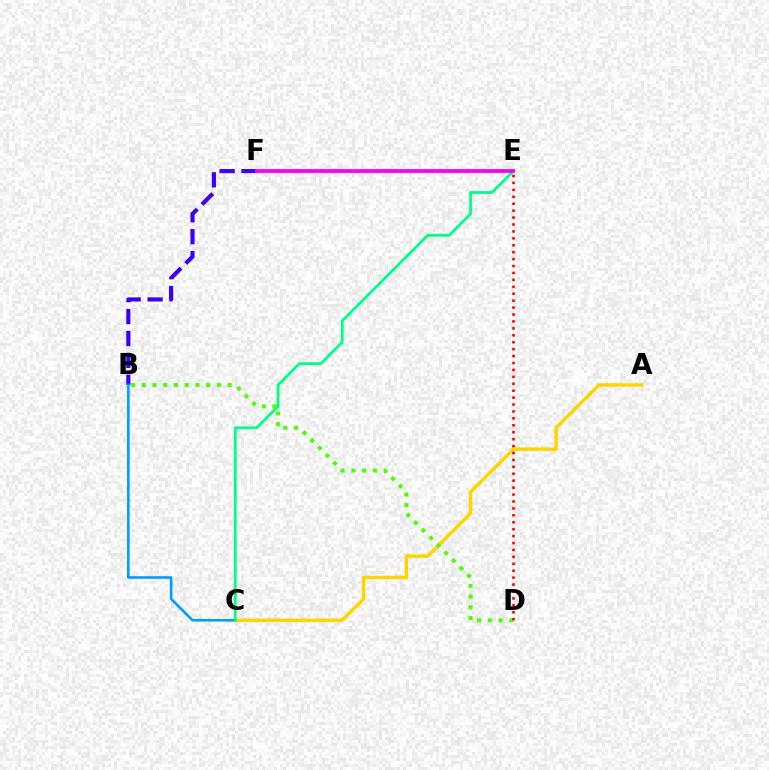{('A', 'C'): [{'color': '#ffd500', 'line_style': 'solid', 'thickness': 2.51}], ('B', 'F'): [{'color': '#3700ff', 'line_style': 'dashed', 'thickness': 2.98}], ('B', 'C'): [{'color': '#009eff', 'line_style': 'solid', 'thickness': 1.88}], ('C', 'E'): [{'color': '#00ff86', 'line_style': 'solid', 'thickness': 2.0}], ('B', 'D'): [{'color': '#4fff00', 'line_style': 'dotted', 'thickness': 2.92}], ('D', 'E'): [{'color': '#ff0000', 'line_style': 'dotted', 'thickness': 1.88}], ('E', 'F'): [{'color': '#ff00ed', 'line_style': 'solid', 'thickness': 2.73}]}